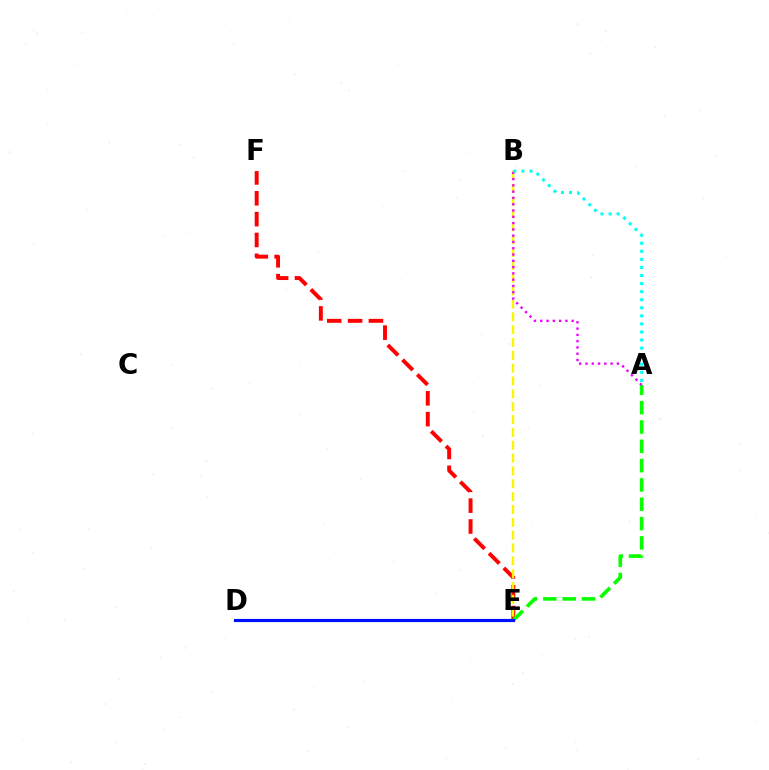{('E', 'F'): [{'color': '#ff0000', 'line_style': 'dashed', 'thickness': 2.83}], ('A', 'E'): [{'color': '#08ff00', 'line_style': 'dashed', 'thickness': 2.62}], ('D', 'E'): [{'color': '#0010ff', 'line_style': 'solid', 'thickness': 2.26}], ('B', 'E'): [{'color': '#fcf500', 'line_style': 'dashed', 'thickness': 1.74}], ('A', 'B'): [{'color': '#ee00ff', 'line_style': 'dotted', 'thickness': 1.71}, {'color': '#00fff6', 'line_style': 'dotted', 'thickness': 2.19}]}